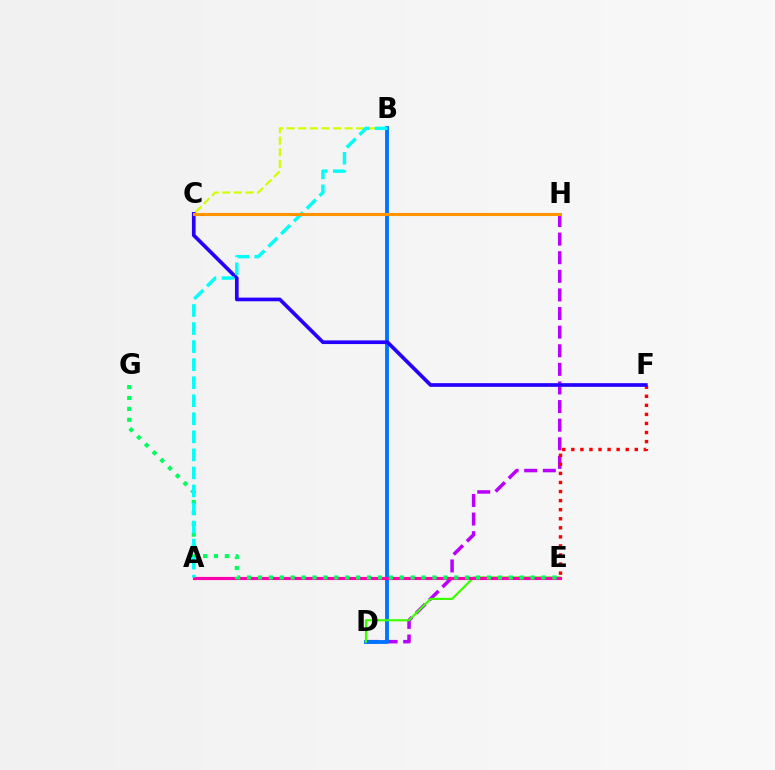{('B', 'C'): [{'color': '#d1ff00', 'line_style': 'dashed', 'thickness': 1.58}], ('D', 'H'): [{'color': '#b900ff', 'line_style': 'dashed', 'thickness': 2.53}], ('B', 'D'): [{'color': '#0074ff', 'line_style': 'solid', 'thickness': 2.77}], ('D', 'E'): [{'color': '#3dff00', 'line_style': 'solid', 'thickness': 1.56}], ('A', 'E'): [{'color': '#ff00ac', 'line_style': 'solid', 'thickness': 2.27}], ('E', 'F'): [{'color': '#ff0000', 'line_style': 'dotted', 'thickness': 2.46}], ('E', 'G'): [{'color': '#00ff5c', 'line_style': 'dotted', 'thickness': 2.96}], ('C', 'F'): [{'color': '#2500ff', 'line_style': 'solid', 'thickness': 2.65}], ('A', 'B'): [{'color': '#00fff6', 'line_style': 'dashed', 'thickness': 2.45}], ('C', 'H'): [{'color': '#ff9400', 'line_style': 'solid', 'thickness': 2.2}]}